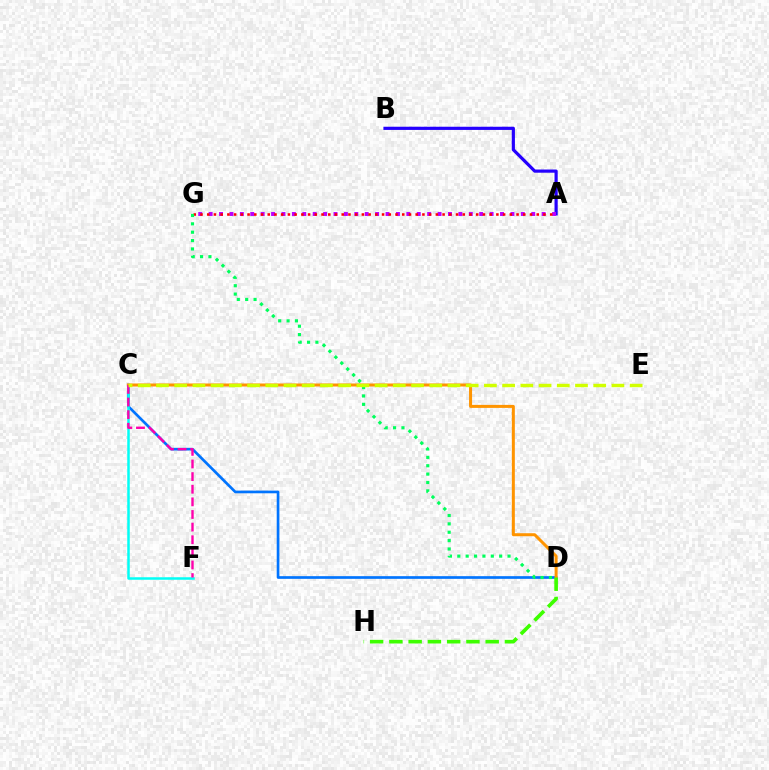{('A', 'B'): [{'color': '#2500ff', 'line_style': 'solid', 'thickness': 2.29}], ('C', 'D'): [{'color': '#0074ff', 'line_style': 'solid', 'thickness': 1.93}, {'color': '#ff9400', 'line_style': 'solid', 'thickness': 2.17}], ('A', 'G'): [{'color': '#b900ff', 'line_style': 'dotted', 'thickness': 2.83}, {'color': '#ff0000', 'line_style': 'dotted', 'thickness': 1.83}], ('C', 'F'): [{'color': '#00fff6', 'line_style': 'solid', 'thickness': 1.8}, {'color': '#ff00ac', 'line_style': 'dashed', 'thickness': 1.71}], ('D', 'G'): [{'color': '#00ff5c', 'line_style': 'dotted', 'thickness': 2.28}], ('D', 'H'): [{'color': '#3dff00', 'line_style': 'dashed', 'thickness': 2.62}], ('C', 'E'): [{'color': '#d1ff00', 'line_style': 'dashed', 'thickness': 2.47}]}